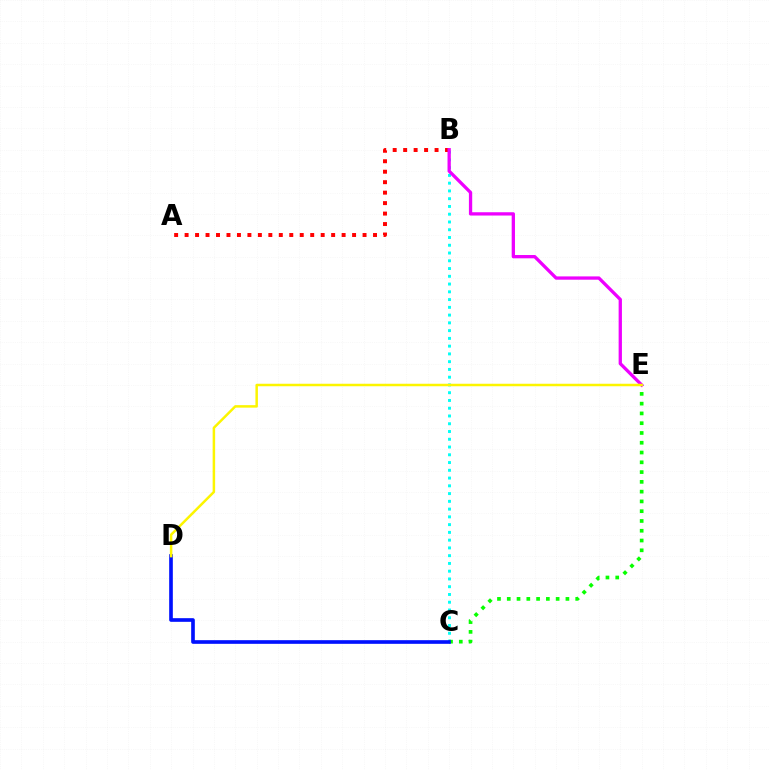{('B', 'C'): [{'color': '#00fff6', 'line_style': 'dotted', 'thickness': 2.11}], ('A', 'B'): [{'color': '#ff0000', 'line_style': 'dotted', 'thickness': 2.84}], ('C', 'E'): [{'color': '#08ff00', 'line_style': 'dotted', 'thickness': 2.66}], ('C', 'D'): [{'color': '#0010ff', 'line_style': 'solid', 'thickness': 2.63}], ('B', 'E'): [{'color': '#ee00ff', 'line_style': 'solid', 'thickness': 2.37}], ('D', 'E'): [{'color': '#fcf500', 'line_style': 'solid', 'thickness': 1.8}]}